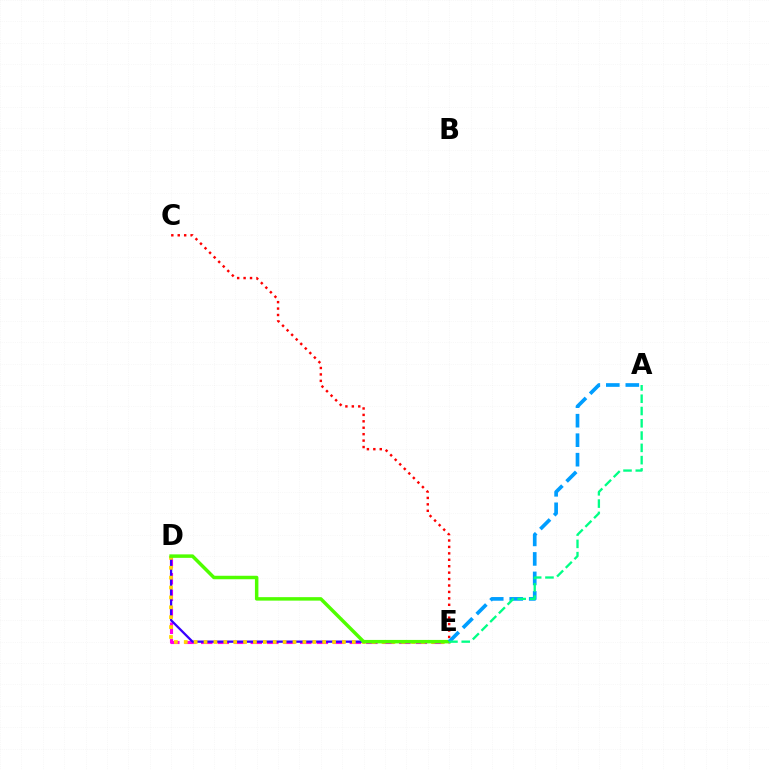{('D', 'E'): [{'color': '#ff00ed', 'line_style': 'dashed', 'thickness': 2.24}, {'color': '#3700ff', 'line_style': 'solid', 'thickness': 1.64}, {'color': '#ffd500', 'line_style': 'dotted', 'thickness': 2.69}, {'color': '#4fff00', 'line_style': 'solid', 'thickness': 2.51}], ('C', 'E'): [{'color': '#ff0000', 'line_style': 'dotted', 'thickness': 1.75}], ('A', 'E'): [{'color': '#009eff', 'line_style': 'dashed', 'thickness': 2.65}, {'color': '#00ff86', 'line_style': 'dashed', 'thickness': 1.67}]}